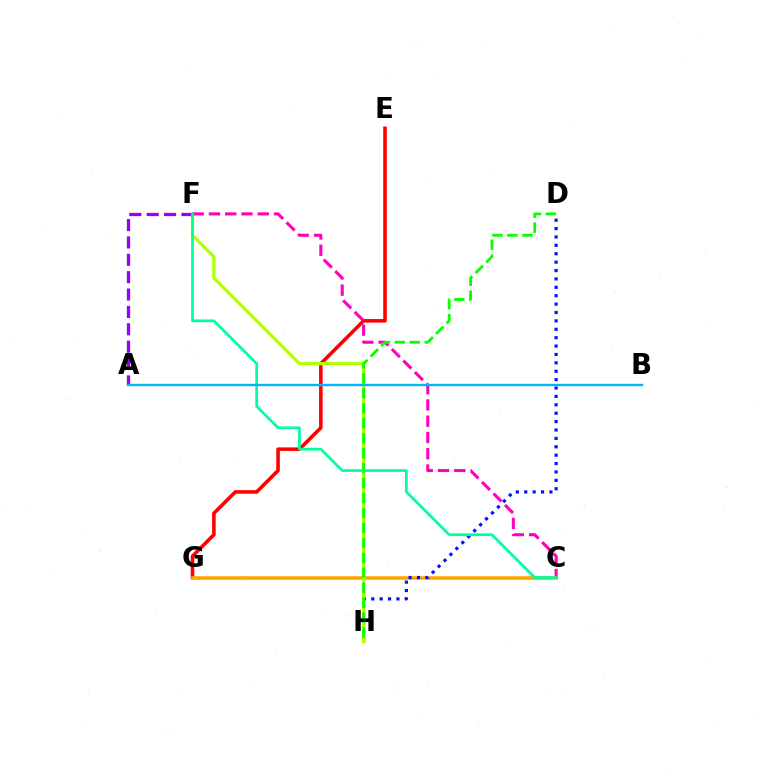{('E', 'G'): [{'color': '#ff0000', 'line_style': 'solid', 'thickness': 2.57}], ('C', 'G'): [{'color': '#ffa500', 'line_style': 'solid', 'thickness': 2.59}], ('D', 'H'): [{'color': '#0010ff', 'line_style': 'dotted', 'thickness': 2.28}, {'color': '#08ff00', 'line_style': 'dashed', 'thickness': 2.03}], ('F', 'H'): [{'color': '#b3ff00', 'line_style': 'solid', 'thickness': 2.34}], ('C', 'F'): [{'color': '#ff00bd', 'line_style': 'dashed', 'thickness': 2.21}, {'color': '#00ff9d', 'line_style': 'solid', 'thickness': 1.97}], ('A', 'F'): [{'color': '#9b00ff', 'line_style': 'dashed', 'thickness': 2.36}], ('A', 'B'): [{'color': '#00b5ff', 'line_style': 'solid', 'thickness': 1.72}]}